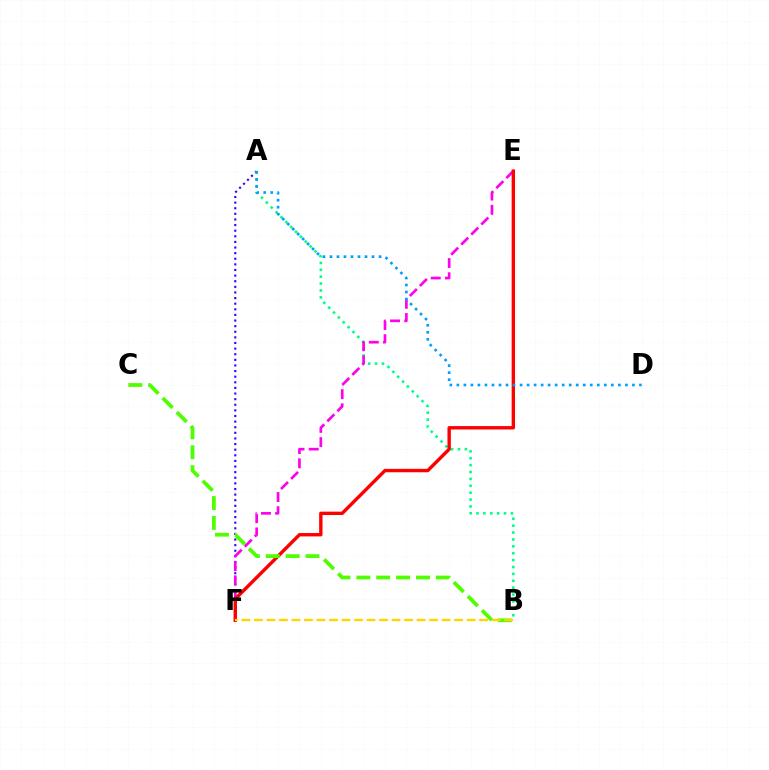{('A', 'F'): [{'color': '#3700ff', 'line_style': 'dotted', 'thickness': 1.53}], ('A', 'B'): [{'color': '#00ff86', 'line_style': 'dotted', 'thickness': 1.87}], ('E', 'F'): [{'color': '#ff00ed', 'line_style': 'dashed', 'thickness': 1.93}, {'color': '#ff0000', 'line_style': 'solid', 'thickness': 2.44}], ('B', 'C'): [{'color': '#4fff00', 'line_style': 'dashed', 'thickness': 2.7}], ('A', 'D'): [{'color': '#009eff', 'line_style': 'dotted', 'thickness': 1.91}], ('B', 'F'): [{'color': '#ffd500', 'line_style': 'dashed', 'thickness': 1.7}]}